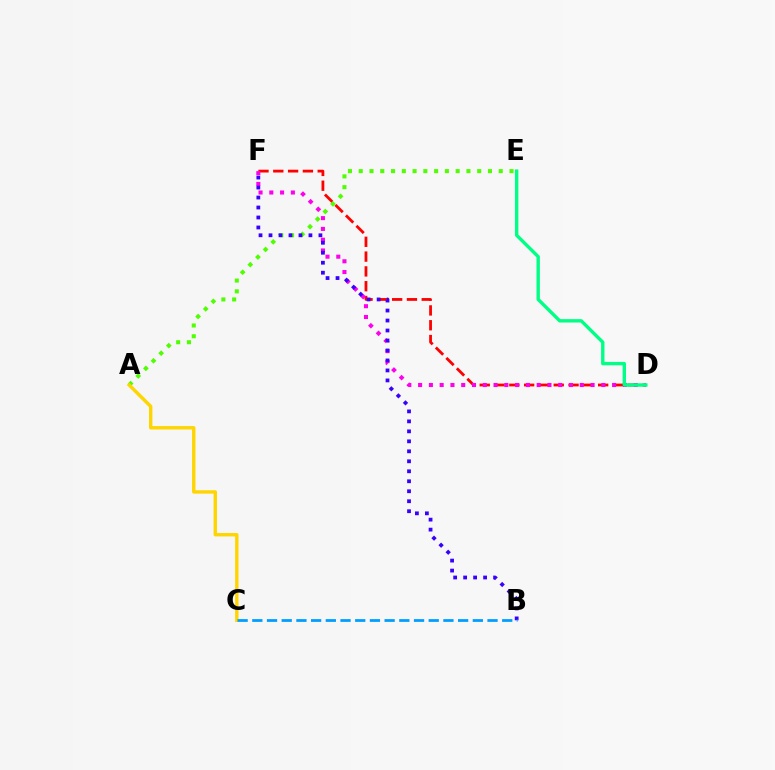{('A', 'E'): [{'color': '#4fff00', 'line_style': 'dotted', 'thickness': 2.93}], ('D', 'F'): [{'color': '#ff0000', 'line_style': 'dashed', 'thickness': 2.01}, {'color': '#ff00ed', 'line_style': 'dotted', 'thickness': 2.93}], ('B', 'F'): [{'color': '#3700ff', 'line_style': 'dotted', 'thickness': 2.71}], ('A', 'C'): [{'color': '#ffd500', 'line_style': 'solid', 'thickness': 2.44}], ('D', 'E'): [{'color': '#00ff86', 'line_style': 'solid', 'thickness': 2.43}], ('B', 'C'): [{'color': '#009eff', 'line_style': 'dashed', 'thickness': 2.0}]}